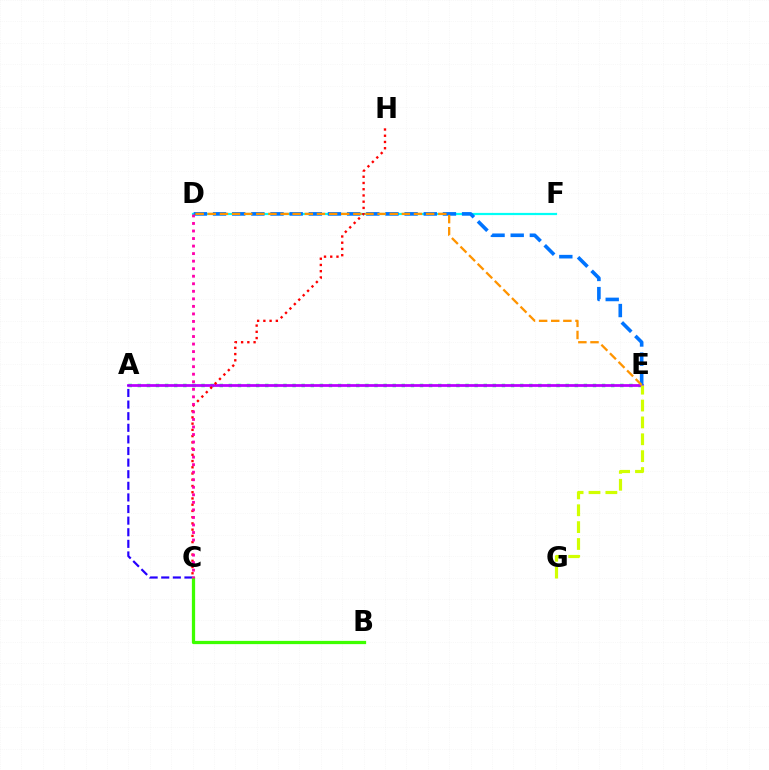{('A', 'E'): [{'color': '#00ff5c', 'line_style': 'dotted', 'thickness': 2.47}, {'color': '#b900ff', 'line_style': 'solid', 'thickness': 1.98}], ('D', 'F'): [{'color': '#00fff6', 'line_style': 'solid', 'thickness': 1.6}], ('A', 'C'): [{'color': '#2500ff', 'line_style': 'dashed', 'thickness': 1.58}], ('B', 'C'): [{'color': '#3dff00', 'line_style': 'solid', 'thickness': 2.34}], ('D', 'E'): [{'color': '#0074ff', 'line_style': 'dashed', 'thickness': 2.6}, {'color': '#ff9400', 'line_style': 'dashed', 'thickness': 1.65}], ('E', 'G'): [{'color': '#d1ff00', 'line_style': 'dashed', 'thickness': 2.29}], ('C', 'H'): [{'color': '#ff0000', 'line_style': 'dotted', 'thickness': 1.69}], ('C', 'D'): [{'color': '#ff00ac', 'line_style': 'dotted', 'thickness': 2.05}]}